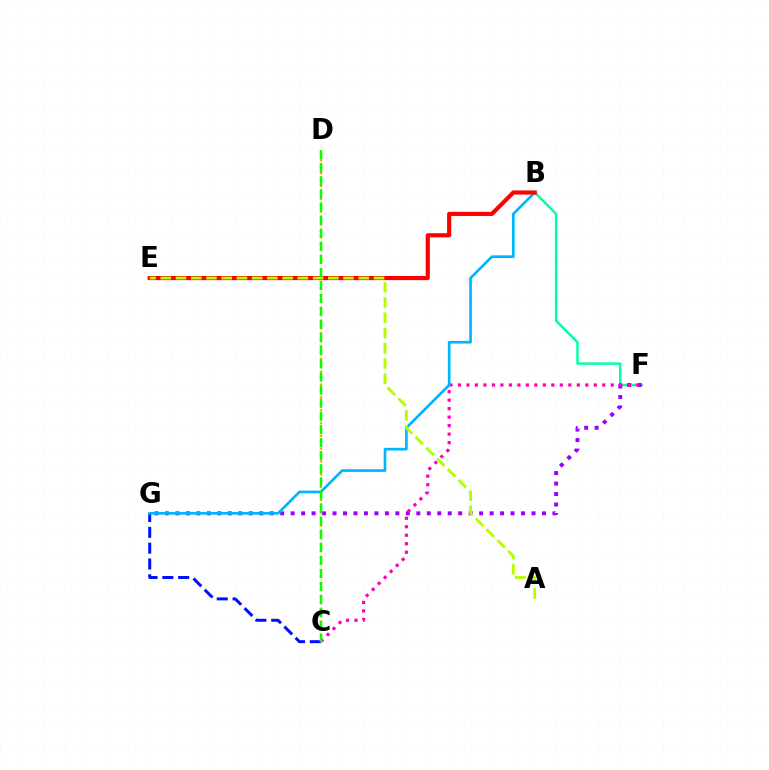{('B', 'F'): [{'color': '#00ff9d', 'line_style': 'solid', 'thickness': 1.76}], ('F', 'G'): [{'color': '#9b00ff', 'line_style': 'dotted', 'thickness': 2.85}], ('C', 'G'): [{'color': '#0010ff', 'line_style': 'dashed', 'thickness': 2.15}], ('C', 'F'): [{'color': '#ff00bd', 'line_style': 'dotted', 'thickness': 2.31}], ('B', 'G'): [{'color': '#00b5ff', 'line_style': 'solid', 'thickness': 1.92}], ('B', 'E'): [{'color': '#ff0000', 'line_style': 'solid', 'thickness': 2.98}], ('A', 'E'): [{'color': '#b3ff00', 'line_style': 'dashed', 'thickness': 2.07}], ('C', 'D'): [{'color': '#ffa500', 'line_style': 'dotted', 'thickness': 1.74}, {'color': '#08ff00', 'line_style': 'dashed', 'thickness': 1.78}]}